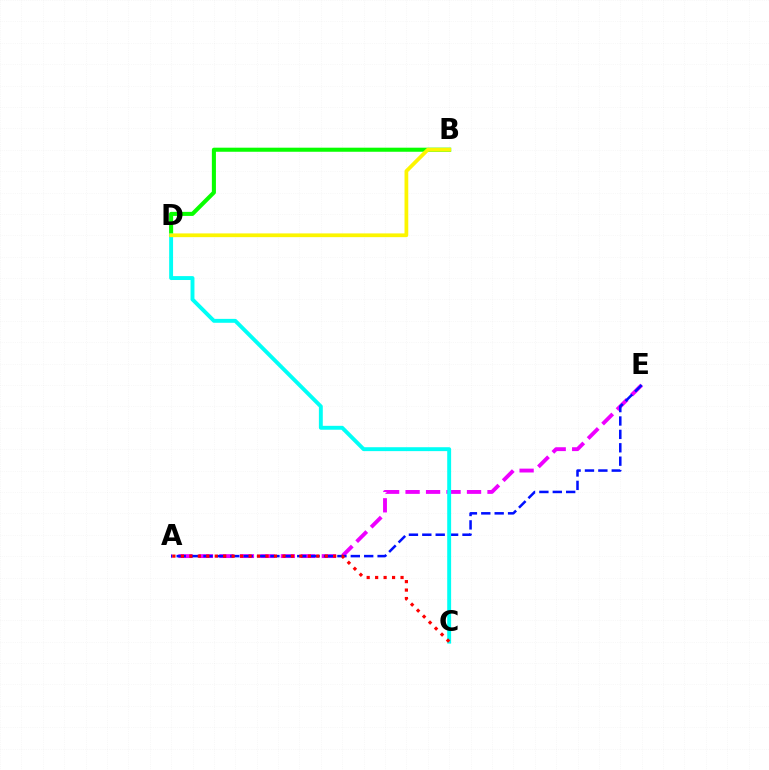{('A', 'E'): [{'color': '#ee00ff', 'line_style': 'dashed', 'thickness': 2.78}, {'color': '#0010ff', 'line_style': 'dashed', 'thickness': 1.82}], ('B', 'D'): [{'color': '#08ff00', 'line_style': 'solid', 'thickness': 2.93}, {'color': '#fcf500', 'line_style': 'solid', 'thickness': 2.7}], ('C', 'D'): [{'color': '#00fff6', 'line_style': 'solid', 'thickness': 2.81}], ('A', 'C'): [{'color': '#ff0000', 'line_style': 'dotted', 'thickness': 2.3}]}